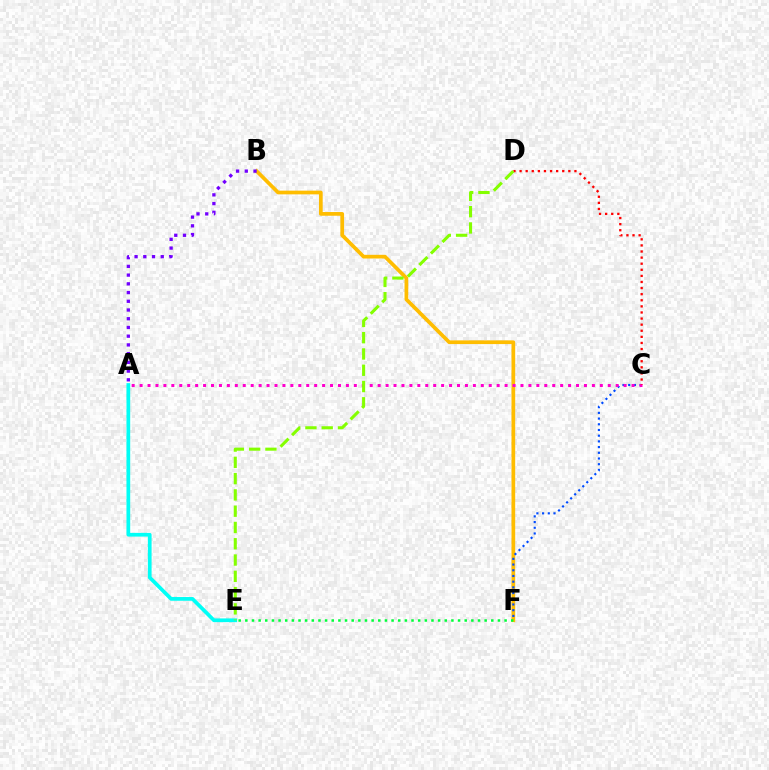{('B', 'F'): [{'color': '#ffbd00', 'line_style': 'solid', 'thickness': 2.67}], ('C', 'F'): [{'color': '#004bff', 'line_style': 'dotted', 'thickness': 1.55}], ('A', 'B'): [{'color': '#7200ff', 'line_style': 'dotted', 'thickness': 2.37}], ('A', 'C'): [{'color': '#ff00cf', 'line_style': 'dotted', 'thickness': 2.16}], ('A', 'E'): [{'color': '#00fff6', 'line_style': 'solid', 'thickness': 2.68}], ('C', 'D'): [{'color': '#ff0000', 'line_style': 'dotted', 'thickness': 1.66}], ('E', 'F'): [{'color': '#00ff39', 'line_style': 'dotted', 'thickness': 1.81}], ('D', 'E'): [{'color': '#84ff00', 'line_style': 'dashed', 'thickness': 2.21}]}